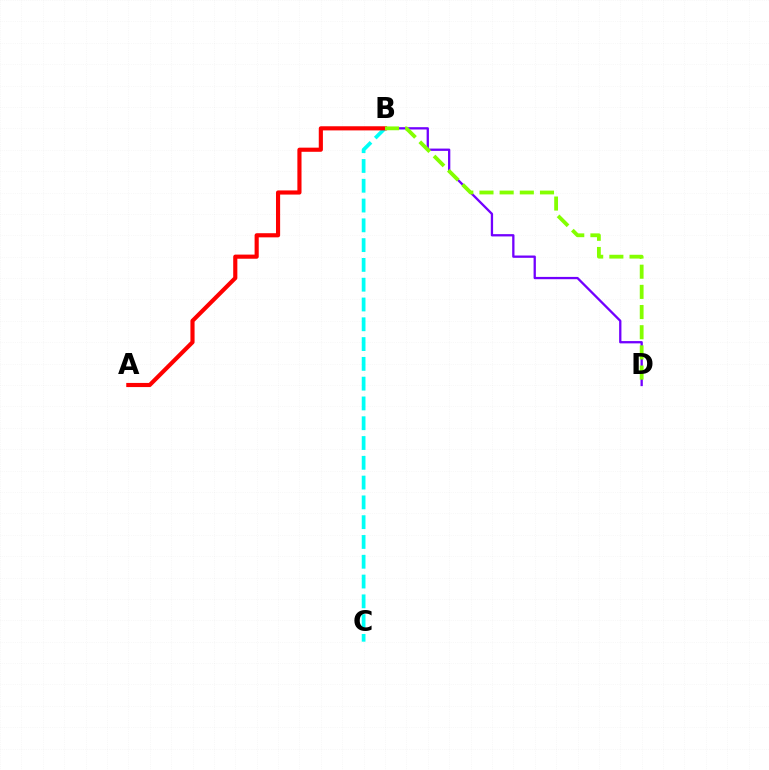{('B', 'C'): [{'color': '#00fff6', 'line_style': 'dashed', 'thickness': 2.69}], ('B', 'D'): [{'color': '#7200ff', 'line_style': 'solid', 'thickness': 1.66}, {'color': '#84ff00', 'line_style': 'dashed', 'thickness': 2.74}], ('A', 'B'): [{'color': '#ff0000', 'line_style': 'solid', 'thickness': 2.98}]}